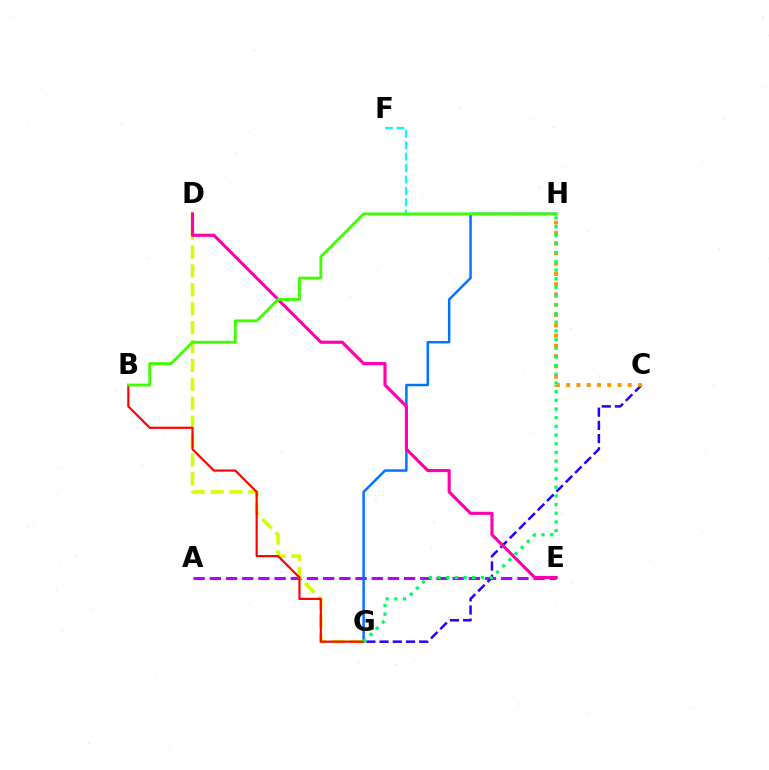{('A', 'E'): [{'color': '#b900ff', 'line_style': 'dashed', 'thickness': 2.2}], ('F', 'H'): [{'color': '#00fff6', 'line_style': 'dashed', 'thickness': 1.55}], ('C', 'G'): [{'color': '#2500ff', 'line_style': 'dashed', 'thickness': 1.79}], ('G', 'H'): [{'color': '#0074ff', 'line_style': 'solid', 'thickness': 1.78}, {'color': '#00ff5c', 'line_style': 'dotted', 'thickness': 2.36}], ('C', 'H'): [{'color': '#ff9400', 'line_style': 'dotted', 'thickness': 2.79}], ('D', 'G'): [{'color': '#d1ff00', 'line_style': 'dashed', 'thickness': 2.57}], ('B', 'G'): [{'color': '#ff0000', 'line_style': 'solid', 'thickness': 1.57}], ('D', 'E'): [{'color': '#ff00ac', 'line_style': 'solid', 'thickness': 2.26}], ('B', 'H'): [{'color': '#3dff00', 'line_style': 'solid', 'thickness': 2.03}]}